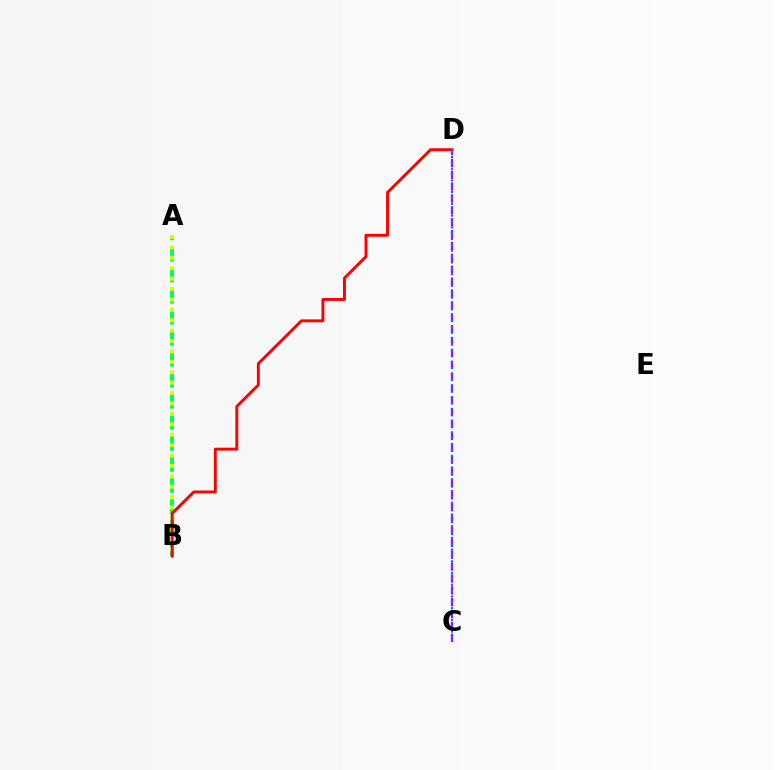{('A', 'B'): [{'color': '#00ff5c', 'line_style': 'dashed', 'thickness': 2.86}, {'color': '#d1ff00', 'line_style': 'dotted', 'thickness': 2.83}], ('C', 'D'): [{'color': '#b900ff', 'line_style': 'dashed', 'thickness': 1.61}, {'color': '#0074ff', 'line_style': 'dotted', 'thickness': 1.59}], ('B', 'D'): [{'color': '#ff0000', 'line_style': 'solid', 'thickness': 2.1}]}